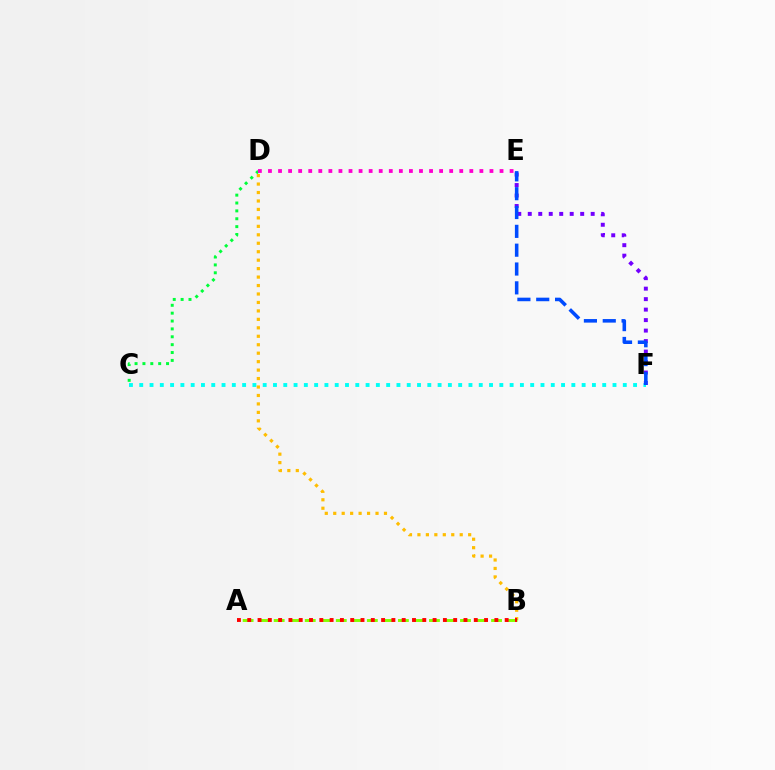{('C', 'D'): [{'color': '#00ff39', 'line_style': 'dotted', 'thickness': 2.14}], ('D', 'E'): [{'color': '#ff00cf', 'line_style': 'dotted', 'thickness': 2.74}], ('C', 'F'): [{'color': '#00fff6', 'line_style': 'dotted', 'thickness': 2.8}], ('B', 'D'): [{'color': '#ffbd00', 'line_style': 'dotted', 'thickness': 2.3}], ('A', 'B'): [{'color': '#84ff00', 'line_style': 'dashed', 'thickness': 2.11}, {'color': '#ff0000', 'line_style': 'dotted', 'thickness': 2.8}], ('E', 'F'): [{'color': '#7200ff', 'line_style': 'dotted', 'thickness': 2.85}, {'color': '#004bff', 'line_style': 'dashed', 'thickness': 2.56}]}